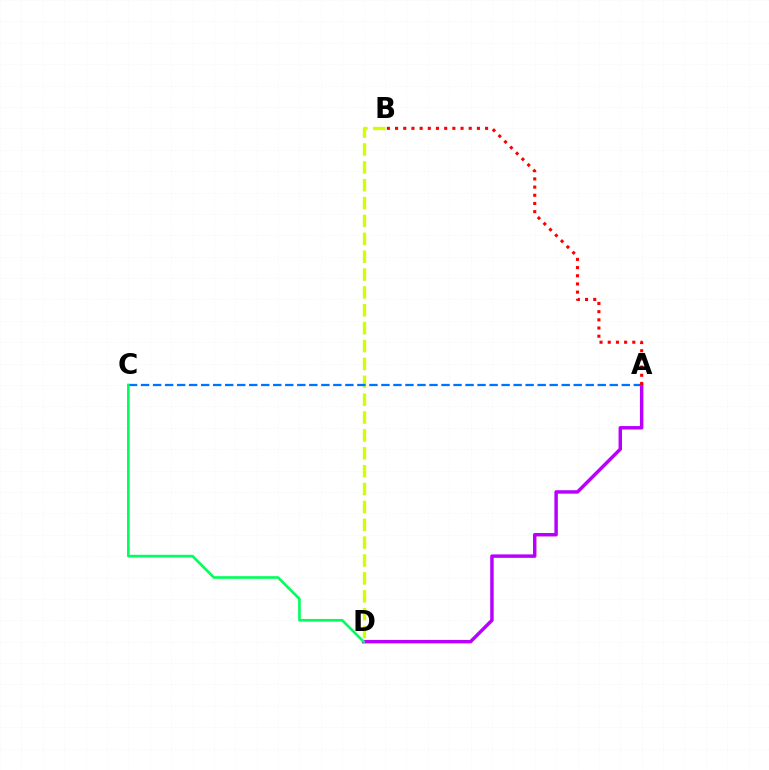{('A', 'D'): [{'color': '#b900ff', 'line_style': 'solid', 'thickness': 2.49}], ('B', 'D'): [{'color': '#d1ff00', 'line_style': 'dashed', 'thickness': 2.43}], ('A', 'C'): [{'color': '#0074ff', 'line_style': 'dashed', 'thickness': 1.63}], ('A', 'B'): [{'color': '#ff0000', 'line_style': 'dotted', 'thickness': 2.22}], ('C', 'D'): [{'color': '#00ff5c', 'line_style': 'solid', 'thickness': 1.91}]}